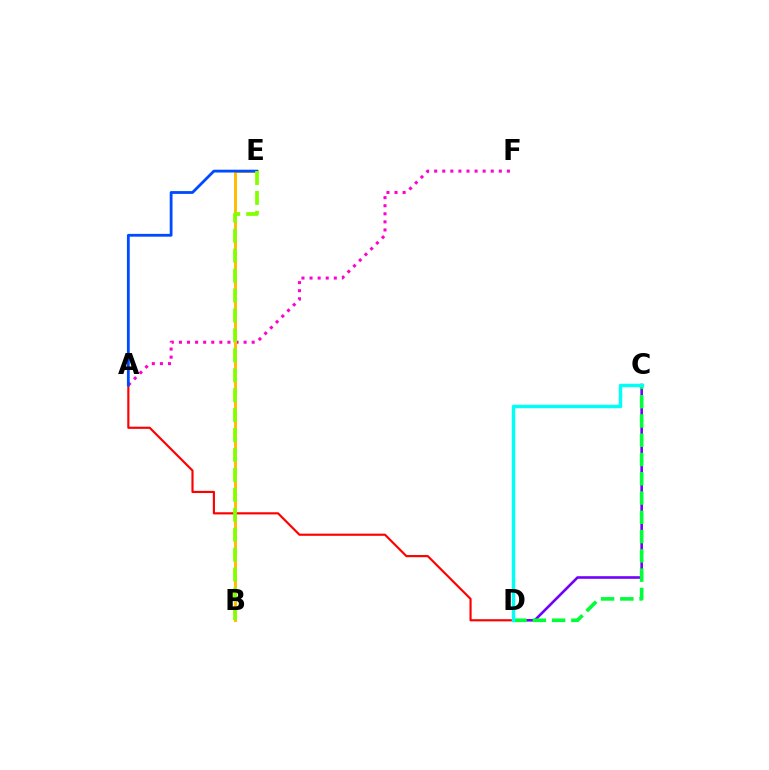{('A', 'F'): [{'color': '#ff00cf', 'line_style': 'dotted', 'thickness': 2.2}], ('B', 'E'): [{'color': '#ffbd00', 'line_style': 'solid', 'thickness': 2.14}, {'color': '#84ff00', 'line_style': 'dashed', 'thickness': 2.71}], ('C', 'D'): [{'color': '#7200ff', 'line_style': 'solid', 'thickness': 1.88}, {'color': '#00ff39', 'line_style': 'dashed', 'thickness': 2.62}, {'color': '#00fff6', 'line_style': 'solid', 'thickness': 2.48}], ('A', 'D'): [{'color': '#ff0000', 'line_style': 'solid', 'thickness': 1.55}], ('A', 'E'): [{'color': '#004bff', 'line_style': 'solid', 'thickness': 2.02}]}